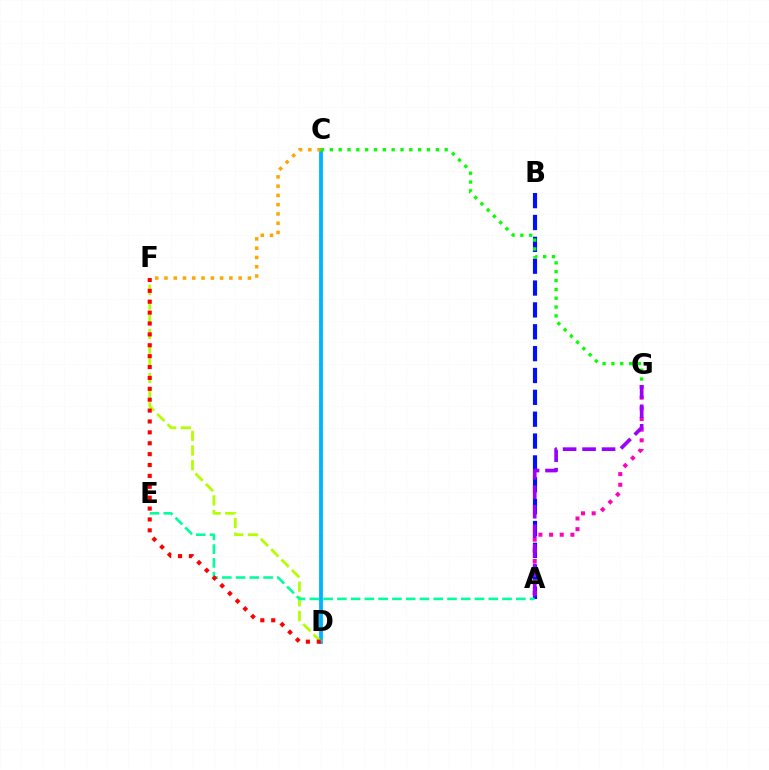{('C', 'D'): [{'color': '#00b5ff', 'line_style': 'solid', 'thickness': 2.76}], ('A', 'B'): [{'color': '#0010ff', 'line_style': 'dashed', 'thickness': 2.97}], ('A', 'G'): [{'color': '#ff00bd', 'line_style': 'dotted', 'thickness': 2.9}, {'color': '#9b00ff', 'line_style': 'dashed', 'thickness': 2.65}], ('C', 'G'): [{'color': '#08ff00', 'line_style': 'dotted', 'thickness': 2.4}], ('D', 'F'): [{'color': '#b3ff00', 'line_style': 'dashed', 'thickness': 1.99}, {'color': '#ff0000', 'line_style': 'dotted', 'thickness': 2.96}], ('A', 'E'): [{'color': '#00ff9d', 'line_style': 'dashed', 'thickness': 1.87}], ('C', 'F'): [{'color': '#ffa500', 'line_style': 'dotted', 'thickness': 2.52}]}